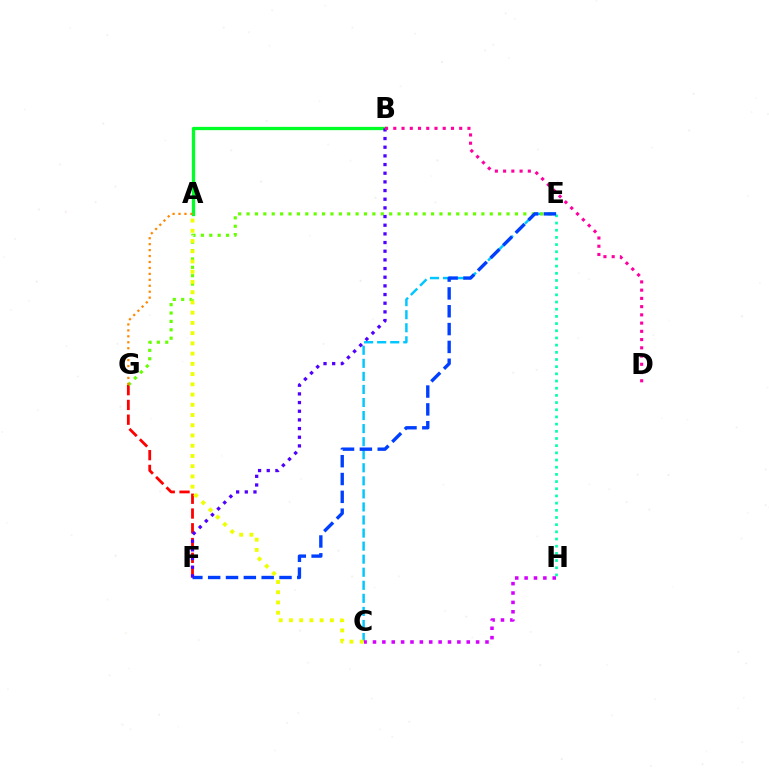{('A', 'B'): [{'color': '#00ff27', 'line_style': 'solid', 'thickness': 2.37}], ('E', 'H'): [{'color': '#00ffaf', 'line_style': 'dotted', 'thickness': 1.95}], ('C', 'E'): [{'color': '#00c7ff', 'line_style': 'dashed', 'thickness': 1.77}], ('F', 'G'): [{'color': '#ff0000', 'line_style': 'dashed', 'thickness': 2.01}], ('E', 'G'): [{'color': '#66ff00', 'line_style': 'dotted', 'thickness': 2.28}], ('E', 'F'): [{'color': '#003fff', 'line_style': 'dashed', 'thickness': 2.42}], ('B', 'F'): [{'color': '#4f00ff', 'line_style': 'dotted', 'thickness': 2.35}], ('A', 'C'): [{'color': '#eeff00', 'line_style': 'dotted', 'thickness': 2.78}], ('B', 'D'): [{'color': '#ff00a0', 'line_style': 'dotted', 'thickness': 2.24}], ('C', 'H'): [{'color': '#d600ff', 'line_style': 'dotted', 'thickness': 2.55}], ('A', 'G'): [{'color': '#ff8800', 'line_style': 'dotted', 'thickness': 1.61}]}